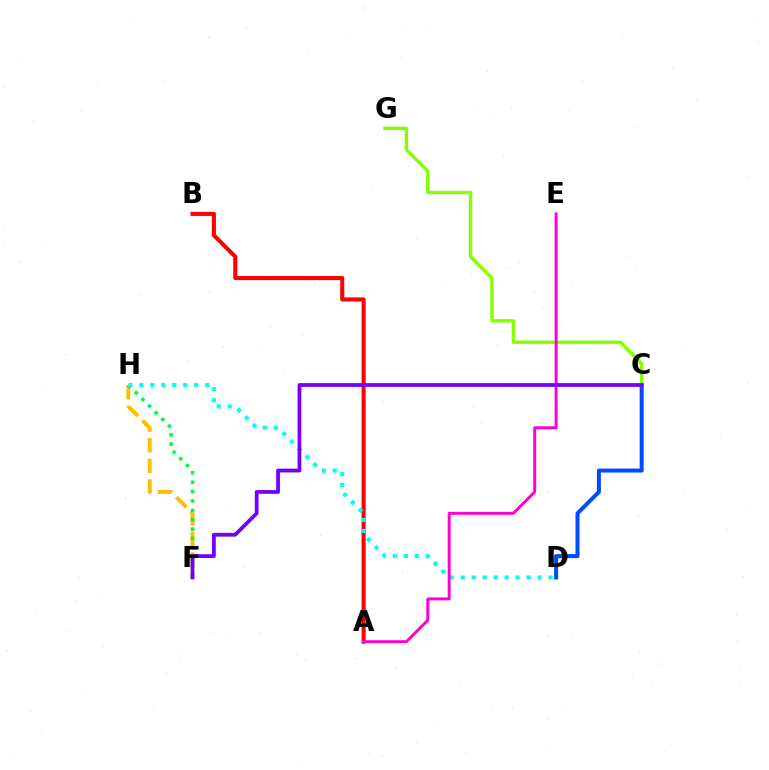{('F', 'H'): [{'color': '#ffbd00', 'line_style': 'dashed', 'thickness': 2.8}, {'color': '#00ff39', 'line_style': 'dotted', 'thickness': 2.55}], ('A', 'B'): [{'color': '#ff0000', 'line_style': 'solid', 'thickness': 2.93}], ('C', 'D'): [{'color': '#004bff', 'line_style': 'solid', 'thickness': 2.9}], ('C', 'G'): [{'color': '#84ff00', 'line_style': 'solid', 'thickness': 2.41}], ('D', 'H'): [{'color': '#00fff6', 'line_style': 'dotted', 'thickness': 2.98}], ('A', 'E'): [{'color': '#ff00cf', 'line_style': 'solid', 'thickness': 2.12}], ('C', 'F'): [{'color': '#7200ff', 'line_style': 'solid', 'thickness': 2.71}]}